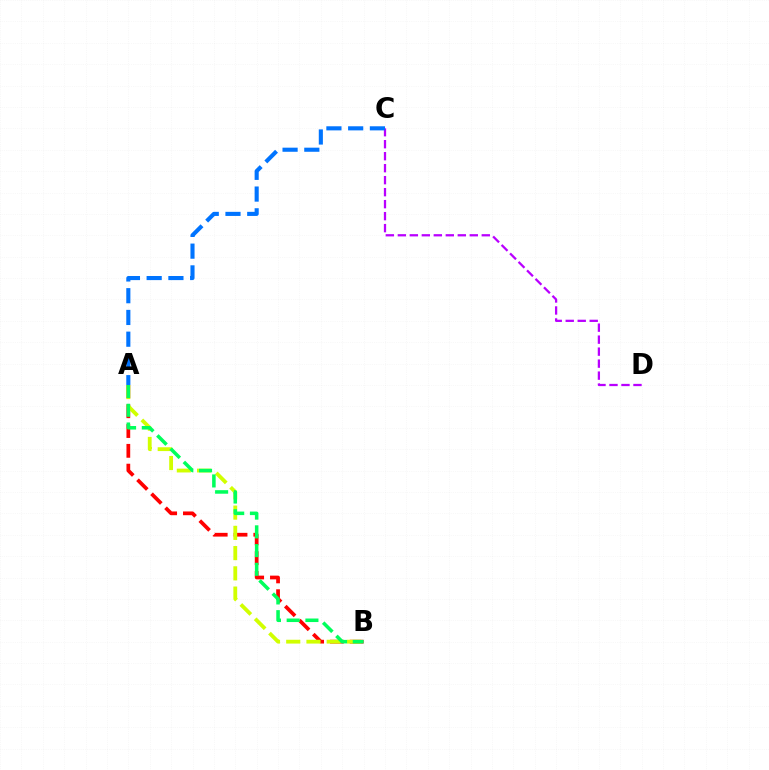{('A', 'B'): [{'color': '#ff0000', 'line_style': 'dashed', 'thickness': 2.69}, {'color': '#d1ff00', 'line_style': 'dashed', 'thickness': 2.75}, {'color': '#00ff5c', 'line_style': 'dashed', 'thickness': 2.55}], ('C', 'D'): [{'color': '#b900ff', 'line_style': 'dashed', 'thickness': 1.63}], ('A', 'C'): [{'color': '#0074ff', 'line_style': 'dashed', 'thickness': 2.95}]}